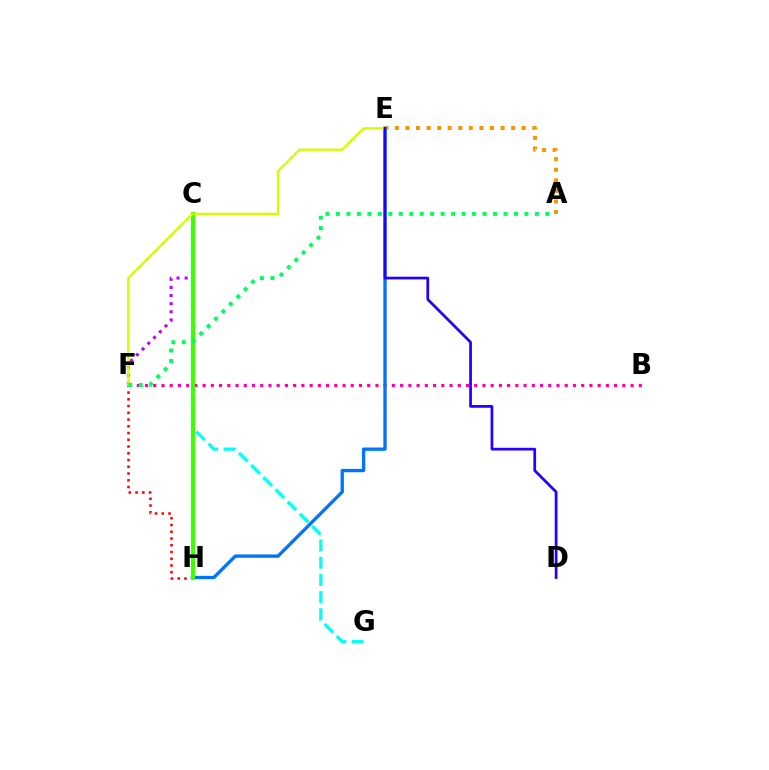{('F', 'H'): [{'color': '#ff0000', 'line_style': 'dotted', 'thickness': 1.83}], ('B', 'F'): [{'color': '#ff00ac', 'line_style': 'dotted', 'thickness': 2.24}], ('C', 'G'): [{'color': '#00fff6', 'line_style': 'dashed', 'thickness': 2.34}], ('E', 'H'): [{'color': '#0074ff', 'line_style': 'solid', 'thickness': 2.4}], ('A', 'E'): [{'color': '#ff9400', 'line_style': 'dotted', 'thickness': 2.87}], ('C', 'F'): [{'color': '#b900ff', 'line_style': 'dotted', 'thickness': 2.21}], ('C', 'H'): [{'color': '#3dff00', 'line_style': 'solid', 'thickness': 2.96}], ('E', 'F'): [{'color': '#d1ff00', 'line_style': 'solid', 'thickness': 1.69}], ('A', 'F'): [{'color': '#00ff5c', 'line_style': 'dotted', 'thickness': 2.84}], ('D', 'E'): [{'color': '#2500ff', 'line_style': 'solid', 'thickness': 1.97}]}